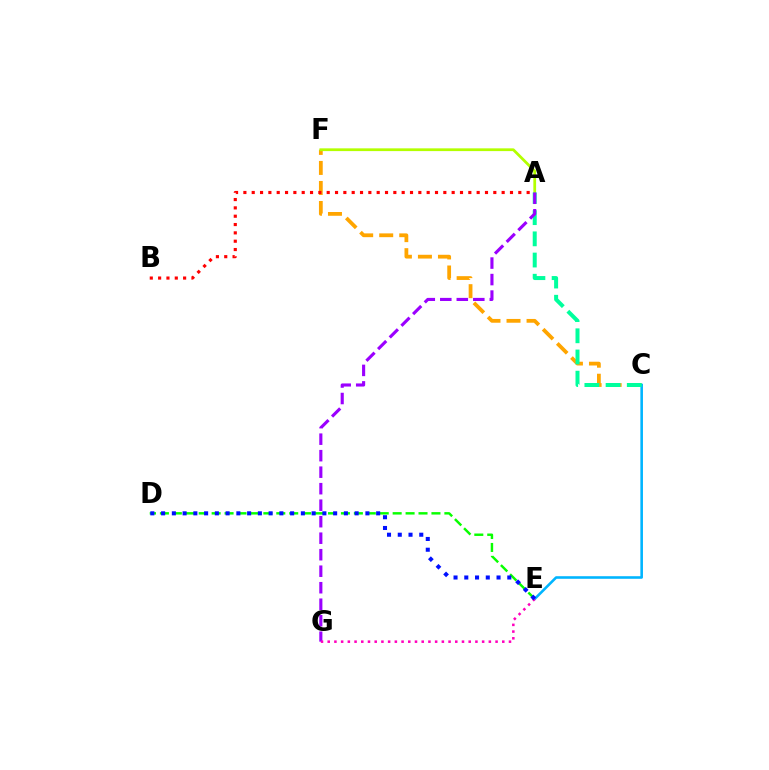{('D', 'E'): [{'color': '#08ff00', 'line_style': 'dashed', 'thickness': 1.76}, {'color': '#0010ff', 'line_style': 'dotted', 'thickness': 2.92}], ('C', 'F'): [{'color': '#ffa500', 'line_style': 'dashed', 'thickness': 2.72}], ('A', 'F'): [{'color': '#b3ff00', 'line_style': 'solid', 'thickness': 1.99}], ('C', 'E'): [{'color': '#00b5ff', 'line_style': 'solid', 'thickness': 1.86}], ('A', 'C'): [{'color': '#00ff9d', 'line_style': 'dashed', 'thickness': 2.88}], ('A', 'G'): [{'color': '#9b00ff', 'line_style': 'dashed', 'thickness': 2.24}], ('E', 'G'): [{'color': '#ff00bd', 'line_style': 'dotted', 'thickness': 1.82}], ('A', 'B'): [{'color': '#ff0000', 'line_style': 'dotted', 'thickness': 2.26}]}